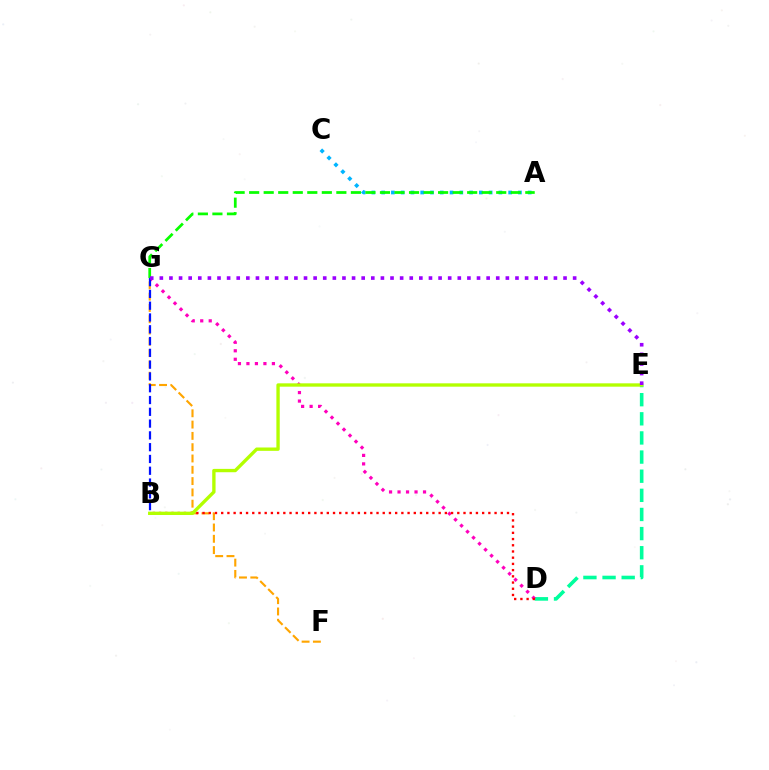{('D', 'E'): [{'color': '#00ff9d', 'line_style': 'dashed', 'thickness': 2.6}], ('A', 'C'): [{'color': '#00b5ff', 'line_style': 'dotted', 'thickness': 2.65}], ('A', 'G'): [{'color': '#08ff00', 'line_style': 'dashed', 'thickness': 1.97}], ('F', 'G'): [{'color': '#ffa500', 'line_style': 'dashed', 'thickness': 1.54}], ('D', 'G'): [{'color': '#ff00bd', 'line_style': 'dotted', 'thickness': 2.31}], ('B', 'D'): [{'color': '#ff0000', 'line_style': 'dotted', 'thickness': 1.69}], ('B', 'E'): [{'color': '#b3ff00', 'line_style': 'solid', 'thickness': 2.41}], ('B', 'G'): [{'color': '#0010ff', 'line_style': 'dashed', 'thickness': 1.6}], ('E', 'G'): [{'color': '#9b00ff', 'line_style': 'dotted', 'thickness': 2.61}]}